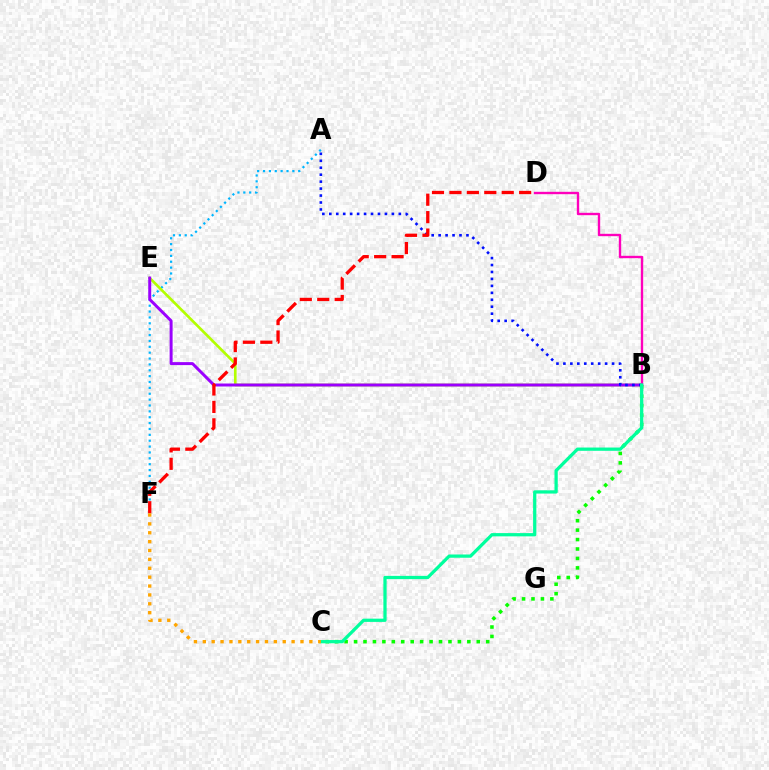{('A', 'F'): [{'color': '#00b5ff', 'line_style': 'dotted', 'thickness': 1.59}], ('B', 'E'): [{'color': '#b3ff00', 'line_style': 'solid', 'thickness': 1.91}, {'color': '#9b00ff', 'line_style': 'solid', 'thickness': 2.14}], ('A', 'B'): [{'color': '#0010ff', 'line_style': 'dotted', 'thickness': 1.89}], ('B', 'D'): [{'color': '#ff00bd', 'line_style': 'solid', 'thickness': 1.71}], ('B', 'C'): [{'color': '#08ff00', 'line_style': 'dotted', 'thickness': 2.56}, {'color': '#00ff9d', 'line_style': 'solid', 'thickness': 2.34}], ('D', 'F'): [{'color': '#ff0000', 'line_style': 'dashed', 'thickness': 2.37}], ('C', 'F'): [{'color': '#ffa500', 'line_style': 'dotted', 'thickness': 2.41}]}